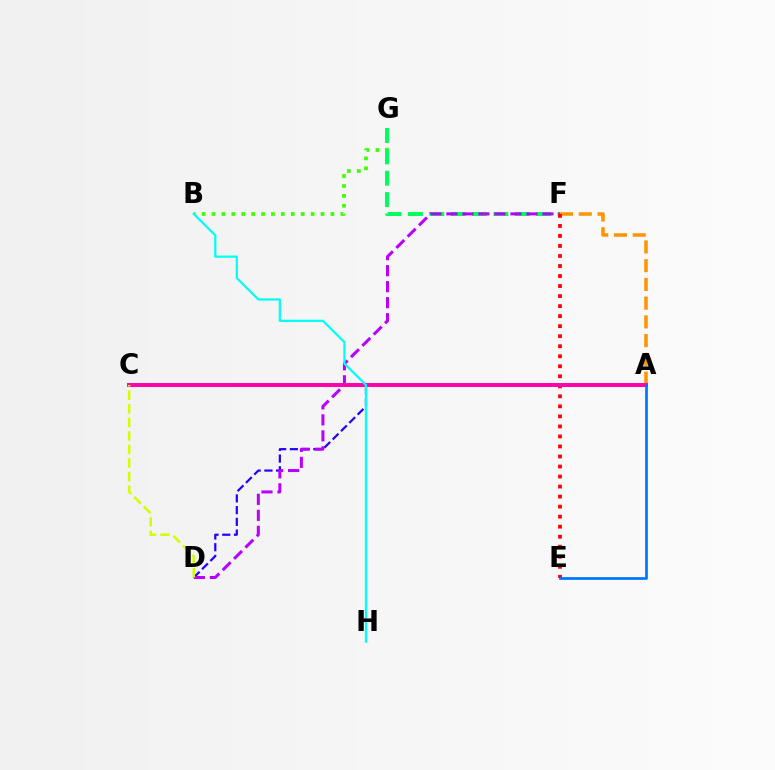{('B', 'G'): [{'color': '#3dff00', 'line_style': 'dotted', 'thickness': 2.69}], ('F', 'G'): [{'color': '#00ff5c', 'line_style': 'dashed', 'thickness': 2.9}], ('A', 'D'): [{'color': '#2500ff', 'line_style': 'dashed', 'thickness': 1.59}], ('A', 'F'): [{'color': '#ff9400', 'line_style': 'dashed', 'thickness': 2.55}], ('D', 'F'): [{'color': '#b900ff', 'line_style': 'dashed', 'thickness': 2.17}], ('E', 'F'): [{'color': '#ff0000', 'line_style': 'dotted', 'thickness': 2.72}], ('A', 'C'): [{'color': '#ff00ac', 'line_style': 'solid', 'thickness': 2.84}], ('C', 'D'): [{'color': '#d1ff00', 'line_style': 'dashed', 'thickness': 1.84}], ('B', 'H'): [{'color': '#00fff6', 'line_style': 'solid', 'thickness': 1.61}], ('A', 'E'): [{'color': '#0074ff', 'line_style': 'solid', 'thickness': 1.95}]}